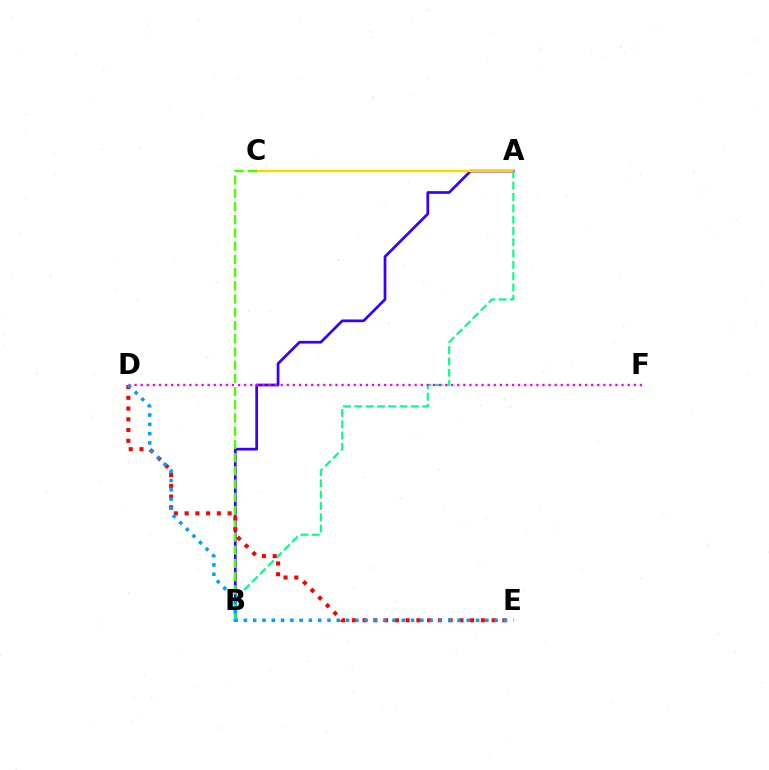{('A', 'B'): [{'color': '#3700ff', 'line_style': 'solid', 'thickness': 1.96}, {'color': '#00ff86', 'line_style': 'dashed', 'thickness': 1.54}], ('A', 'C'): [{'color': '#ffd500', 'line_style': 'solid', 'thickness': 1.76}], ('B', 'C'): [{'color': '#4fff00', 'line_style': 'dashed', 'thickness': 1.8}], ('D', 'E'): [{'color': '#ff0000', 'line_style': 'dotted', 'thickness': 2.92}, {'color': '#009eff', 'line_style': 'dotted', 'thickness': 2.52}], ('D', 'F'): [{'color': '#ff00ed', 'line_style': 'dotted', 'thickness': 1.65}]}